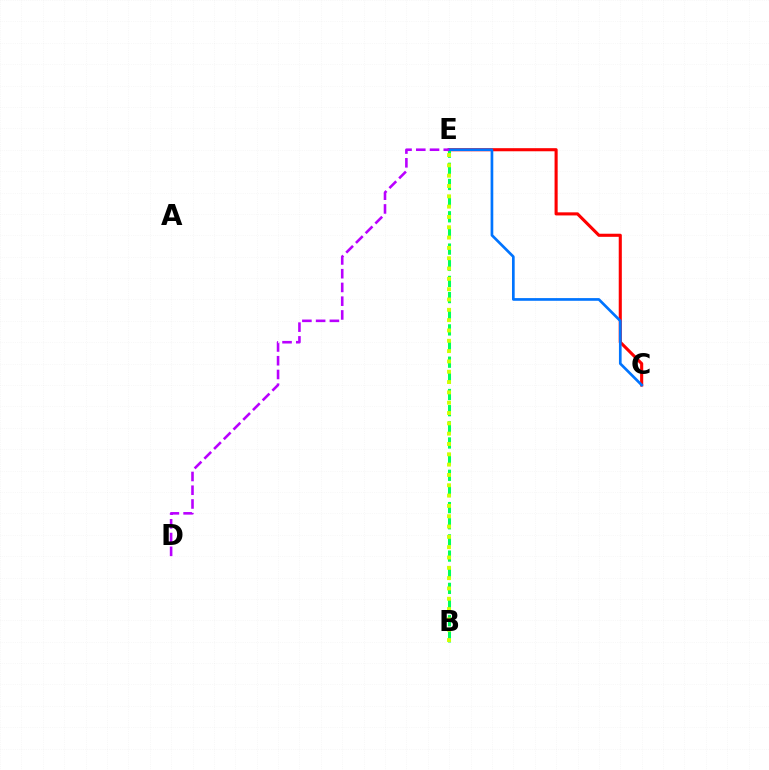{('C', 'E'): [{'color': '#ff0000', 'line_style': 'solid', 'thickness': 2.23}, {'color': '#0074ff', 'line_style': 'solid', 'thickness': 1.93}], ('B', 'E'): [{'color': '#00ff5c', 'line_style': 'dashed', 'thickness': 2.19}, {'color': '#d1ff00', 'line_style': 'dotted', 'thickness': 2.8}], ('D', 'E'): [{'color': '#b900ff', 'line_style': 'dashed', 'thickness': 1.87}]}